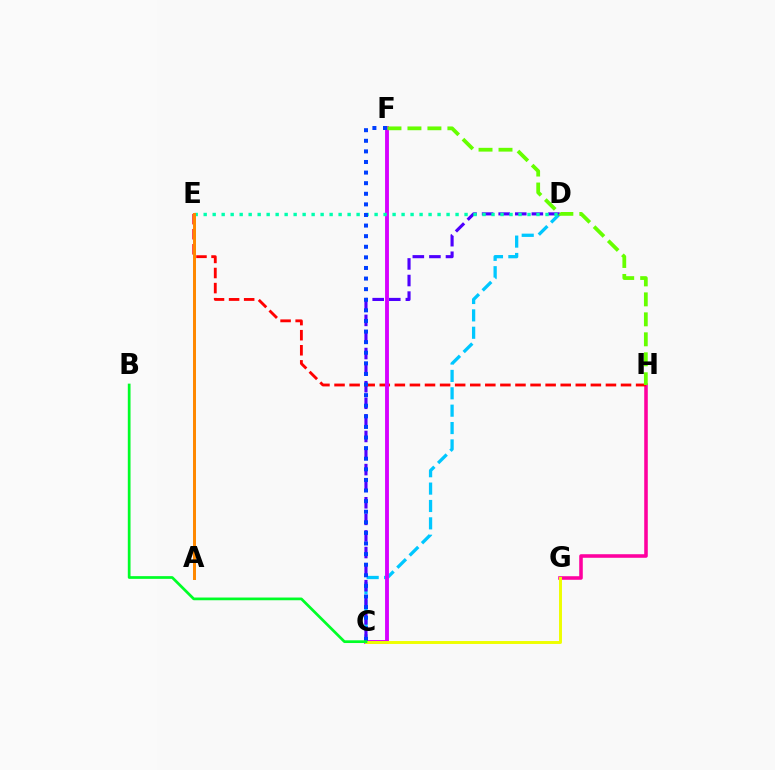{('C', 'D'): [{'color': '#00c7ff', 'line_style': 'dashed', 'thickness': 2.36}, {'color': '#4f00ff', 'line_style': 'dashed', 'thickness': 2.25}], ('G', 'H'): [{'color': '#ff00a0', 'line_style': 'solid', 'thickness': 2.57}], ('E', 'H'): [{'color': '#ff0000', 'line_style': 'dashed', 'thickness': 2.05}], ('C', 'F'): [{'color': '#d600ff', 'line_style': 'solid', 'thickness': 2.79}, {'color': '#003fff', 'line_style': 'dotted', 'thickness': 2.88}], ('D', 'E'): [{'color': '#00ffaf', 'line_style': 'dotted', 'thickness': 2.44}], ('A', 'E'): [{'color': '#ff8800', 'line_style': 'solid', 'thickness': 2.14}], ('C', 'G'): [{'color': '#eeff00', 'line_style': 'solid', 'thickness': 2.11}], ('F', 'H'): [{'color': '#66ff00', 'line_style': 'dashed', 'thickness': 2.71}], ('B', 'C'): [{'color': '#00ff27', 'line_style': 'solid', 'thickness': 1.96}]}